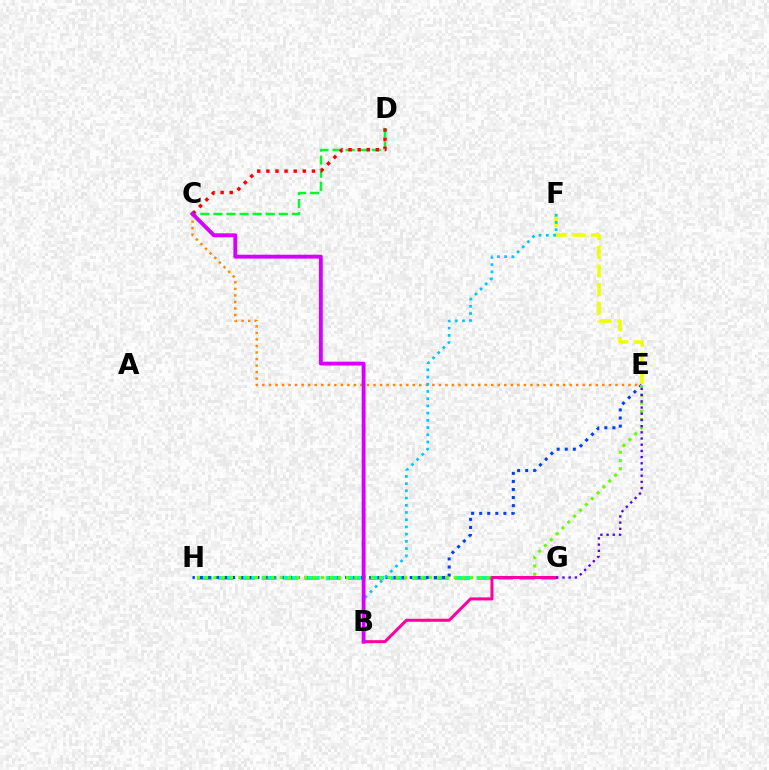{('C', 'D'): [{'color': '#00ff27', 'line_style': 'dashed', 'thickness': 1.78}, {'color': '#ff0000', 'line_style': 'dotted', 'thickness': 2.47}], ('E', 'F'): [{'color': '#eeff00', 'line_style': 'dashed', 'thickness': 2.54}], ('G', 'H'): [{'color': '#00ffaf', 'line_style': 'dashed', 'thickness': 2.92}], ('E', 'H'): [{'color': '#003fff', 'line_style': 'dotted', 'thickness': 2.19}, {'color': '#66ff00', 'line_style': 'dotted', 'thickness': 2.25}], ('C', 'E'): [{'color': '#ff8800', 'line_style': 'dotted', 'thickness': 1.78}], ('B', 'G'): [{'color': '#ff00a0', 'line_style': 'solid', 'thickness': 2.17}], ('B', 'F'): [{'color': '#00c7ff', 'line_style': 'dotted', 'thickness': 1.96}], ('B', 'C'): [{'color': '#d600ff', 'line_style': 'solid', 'thickness': 2.79}], ('E', 'G'): [{'color': '#4f00ff', 'line_style': 'dotted', 'thickness': 1.68}]}